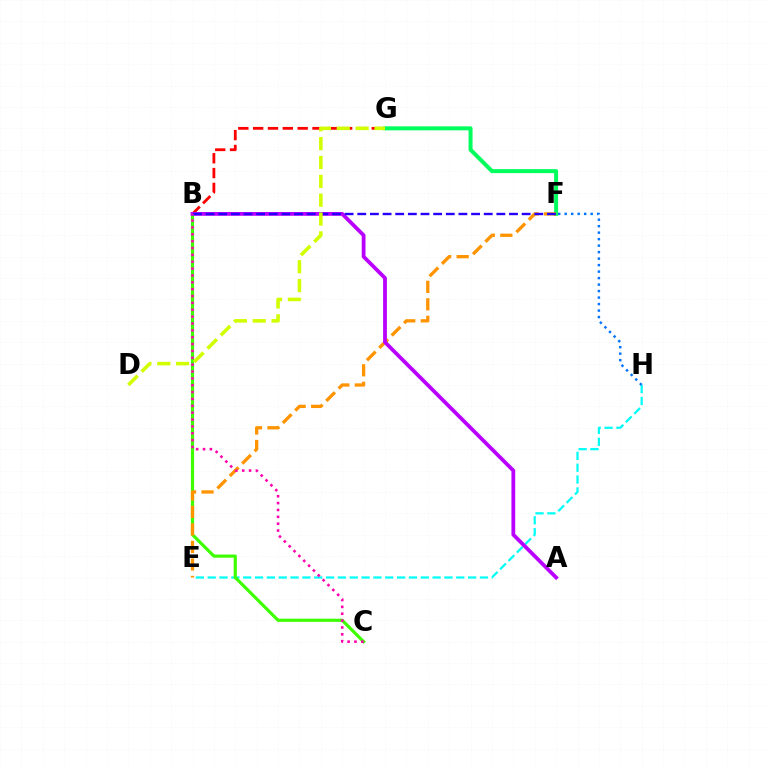{('E', 'H'): [{'color': '#00fff6', 'line_style': 'dashed', 'thickness': 1.61}], ('B', 'G'): [{'color': '#ff0000', 'line_style': 'dashed', 'thickness': 2.02}], ('F', 'G'): [{'color': '#00ff5c', 'line_style': 'solid', 'thickness': 2.88}], ('B', 'C'): [{'color': '#3dff00', 'line_style': 'solid', 'thickness': 2.28}, {'color': '#ff00ac', 'line_style': 'dotted', 'thickness': 1.86}], ('E', 'F'): [{'color': '#ff9400', 'line_style': 'dashed', 'thickness': 2.38}], ('A', 'B'): [{'color': '#b900ff', 'line_style': 'solid', 'thickness': 2.72}], ('B', 'F'): [{'color': '#2500ff', 'line_style': 'dashed', 'thickness': 1.72}], ('D', 'G'): [{'color': '#d1ff00', 'line_style': 'dashed', 'thickness': 2.56}], ('F', 'H'): [{'color': '#0074ff', 'line_style': 'dotted', 'thickness': 1.76}]}